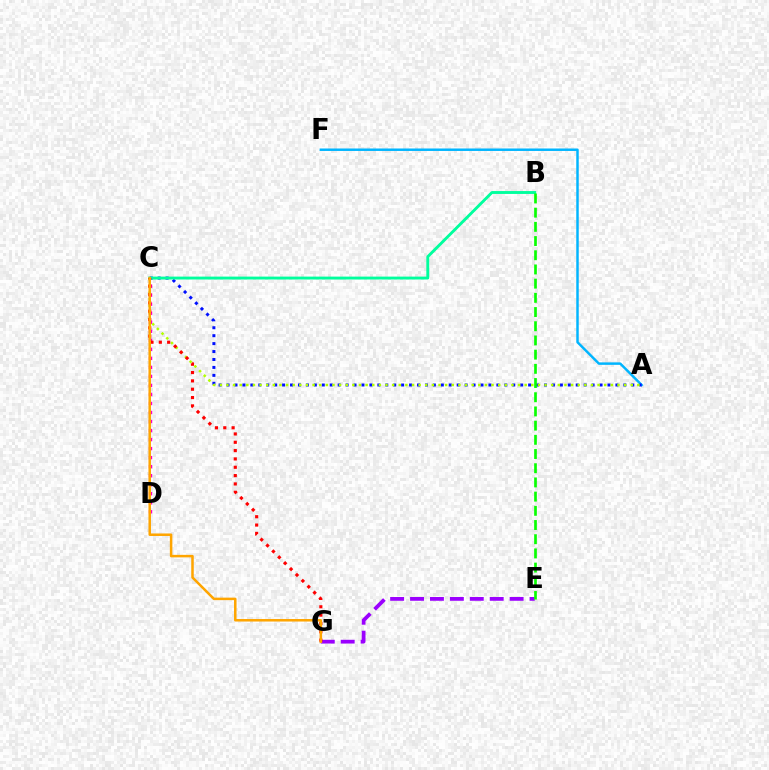{('A', 'F'): [{'color': '#00b5ff', 'line_style': 'solid', 'thickness': 1.78}], ('A', 'C'): [{'color': '#0010ff', 'line_style': 'dotted', 'thickness': 2.16}, {'color': '#b3ff00', 'line_style': 'dotted', 'thickness': 1.8}], ('B', 'C'): [{'color': '#00ff9d', 'line_style': 'solid', 'thickness': 2.08}], ('C', 'D'): [{'color': '#ff00bd', 'line_style': 'dotted', 'thickness': 2.45}], ('E', 'G'): [{'color': '#9b00ff', 'line_style': 'dashed', 'thickness': 2.71}], ('C', 'G'): [{'color': '#ff0000', 'line_style': 'dotted', 'thickness': 2.26}, {'color': '#ffa500', 'line_style': 'solid', 'thickness': 1.81}], ('B', 'E'): [{'color': '#08ff00', 'line_style': 'dashed', 'thickness': 1.93}]}